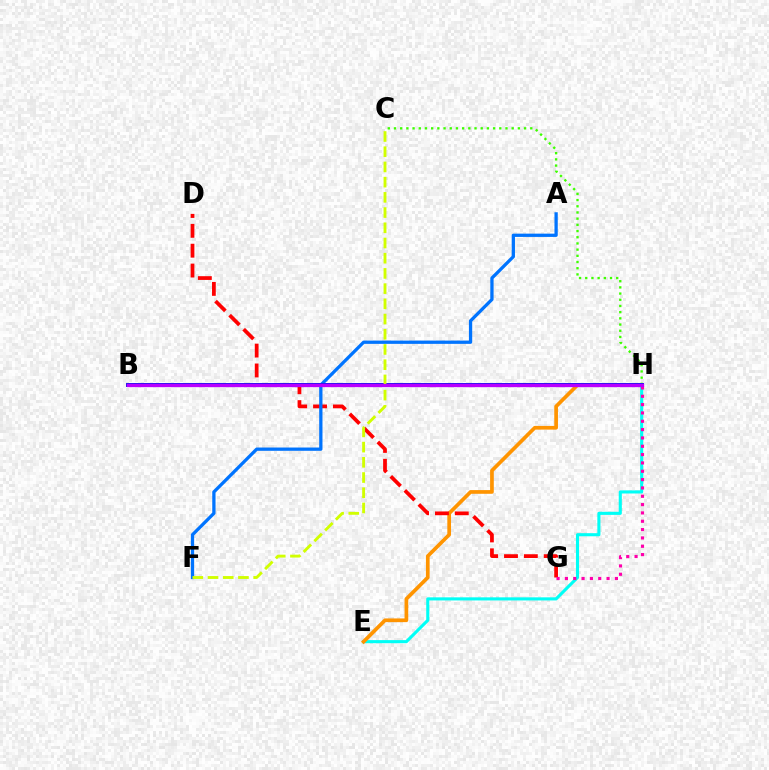{('E', 'H'): [{'color': '#00fff6', 'line_style': 'solid', 'thickness': 2.23}, {'color': '#ff9400', 'line_style': 'solid', 'thickness': 2.66}], ('D', 'G'): [{'color': '#ff0000', 'line_style': 'dashed', 'thickness': 2.7}], ('C', 'H'): [{'color': '#3dff00', 'line_style': 'dotted', 'thickness': 1.68}], ('A', 'F'): [{'color': '#0074ff', 'line_style': 'solid', 'thickness': 2.36}], ('B', 'H'): [{'color': '#00ff5c', 'line_style': 'solid', 'thickness': 2.79}, {'color': '#2500ff', 'line_style': 'solid', 'thickness': 2.75}, {'color': '#b900ff', 'line_style': 'solid', 'thickness': 2.38}], ('G', 'H'): [{'color': '#ff00ac', 'line_style': 'dotted', 'thickness': 2.26}], ('C', 'F'): [{'color': '#d1ff00', 'line_style': 'dashed', 'thickness': 2.07}]}